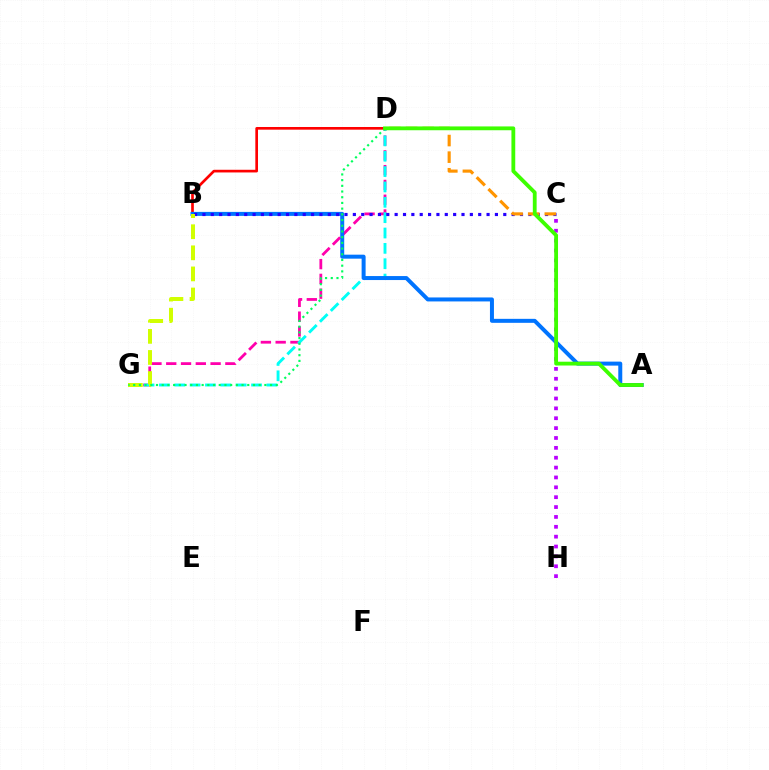{('D', 'G'): [{'color': '#ff00ac', 'line_style': 'dashed', 'thickness': 2.01}, {'color': '#00fff6', 'line_style': 'dashed', 'thickness': 2.09}, {'color': '#00ff5c', 'line_style': 'dotted', 'thickness': 1.55}], ('B', 'D'): [{'color': '#ff0000', 'line_style': 'solid', 'thickness': 1.93}], ('A', 'B'): [{'color': '#0074ff', 'line_style': 'solid', 'thickness': 2.87}], ('B', 'C'): [{'color': '#2500ff', 'line_style': 'dotted', 'thickness': 2.27}], ('B', 'G'): [{'color': '#d1ff00', 'line_style': 'dashed', 'thickness': 2.87}], ('C', 'H'): [{'color': '#b900ff', 'line_style': 'dotted', 'thickness': 2.68}], ('C', 'D'): [{'color': '#ff9400', 'line_style': 'dashed', 'thickness': 2.26}], ('A', 'D'): [{'color': '#3dff00', 'line_style': 'solid', 'thickness': 2.75}]}